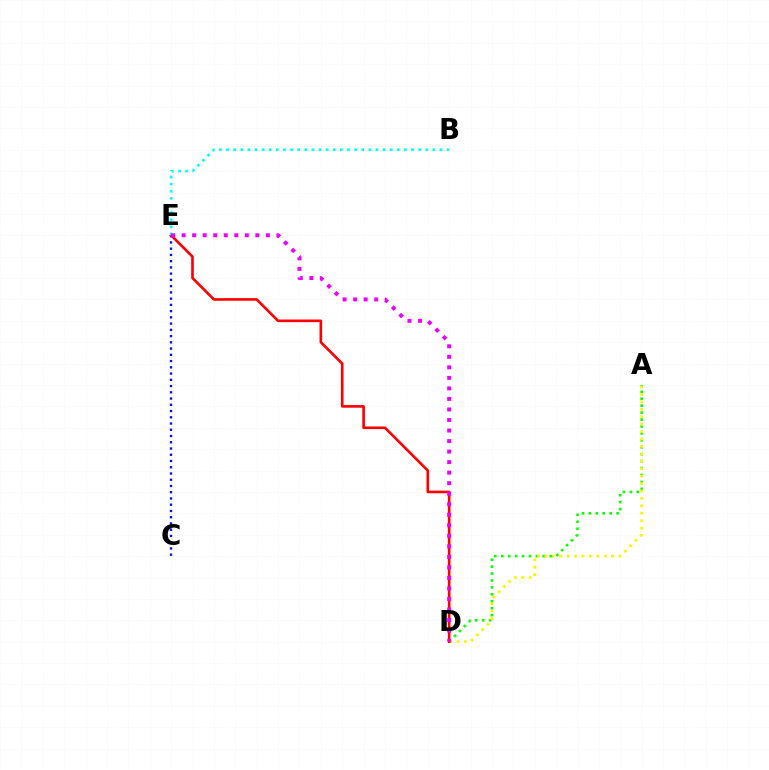{('C', 'E'): [{'color': '#0010ff', 'line_style': 'dotted', 'thickness': 1.7}], ('A', 'D'): [{'color': '#08ff00', 'line_style': 'dotted', 'thickness': 1.88}, {'color': '#fcf500', 'line_style': 'dotted', 'thickness': 2.02}], ('D', 'E'): [{'color': '#ff0000', 'line_style': 'solid', 'thickness': 1.89}, {'color': '#ee00ff', 'line_style': 'dotted', 'thickness': 2.86}], ('B', 'E'): [{'color': '#00fff6', 'line_style': 'dotted', 'thickness': 1.93}]}